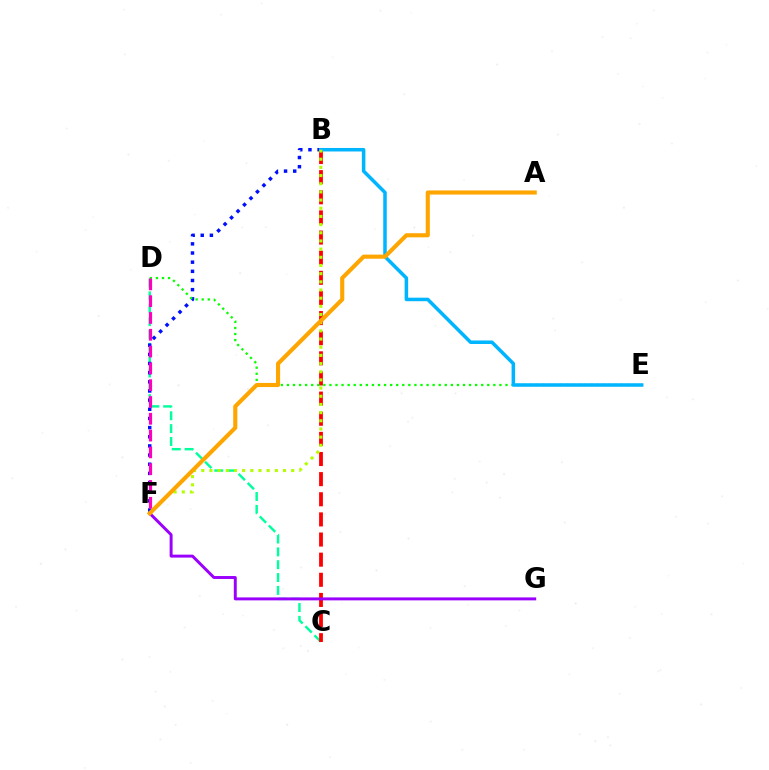{('C', 'D'): [{'color': '#00ff9d', 'line_style': 'dashed', 'thickness': 1.74}], ('B', 'F'): [{'color': '#0010ff', 'line_style': 'dotted', 'thickness': 2.49}, {'color': '#b3ff00', 'line_style': 'dotted', 'thickness': 2.22}], ('B', 'C'): [{'color': '#ff0000', 'line_style': 'dashed', 'thickness': 2.73}], ('D', 'E'): [{'color': '#08ff00', 'line_style': 'dotted', 'thickness': 1.65}], ('B', 'E'): [{'color': '#00b5ff', 'line_style': 'solid', 'thickness': 2.53}], ('F', 'G'): [{'color': '#9b00ff', 'line_style': 'solid', 'thickness': 2.12}], ('D', 'F'): [{'color': '#ff00bd', 'line_style': 'dashed', 'thickness': 2.28}], ('A', 'F'): [{'color': '#ffa500', 'line_style': 'solid', 'thickness': 2.96}]}